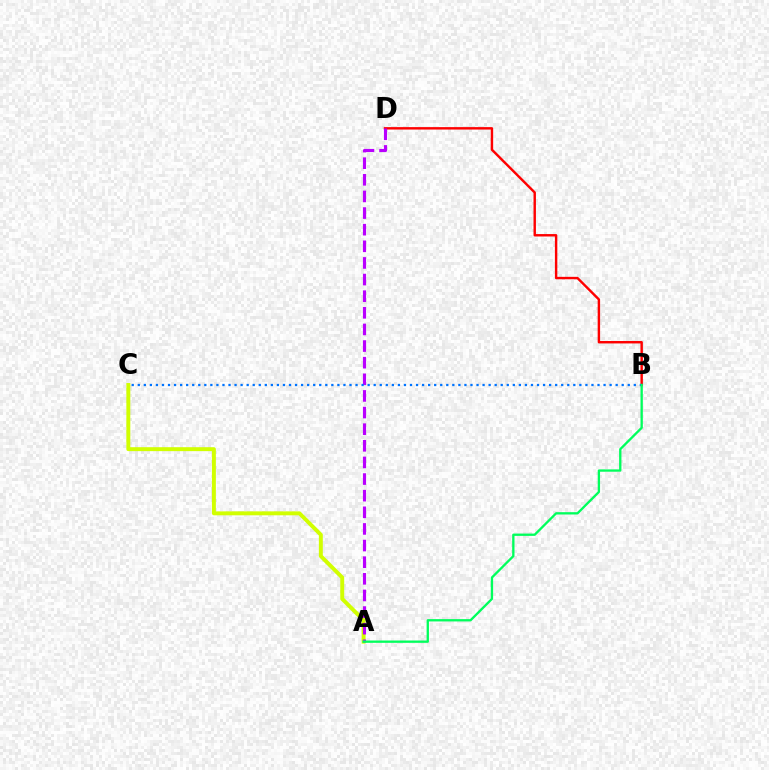{('B', 'D'): [{'color': '#ff0000', 'line_style': 'solid', 'thickness': 1.74}], ('A', 'C'): [{'color': '#d1ff00', 'line_style': 'solid', 'thickness': 2.84}], ('A', 'D'): [{'color': '#b900ff', 'line_style': 'dashed', 'thickness': 2.26}], ('B', 'C'): [{'color': '#0074ff', 'line_style': 'dotted', 'thickness': 1.64}], ('A', 'B'): [{'color': '#00ff5c', 'line_style': 'solid', 'thickness': 1.67}]}